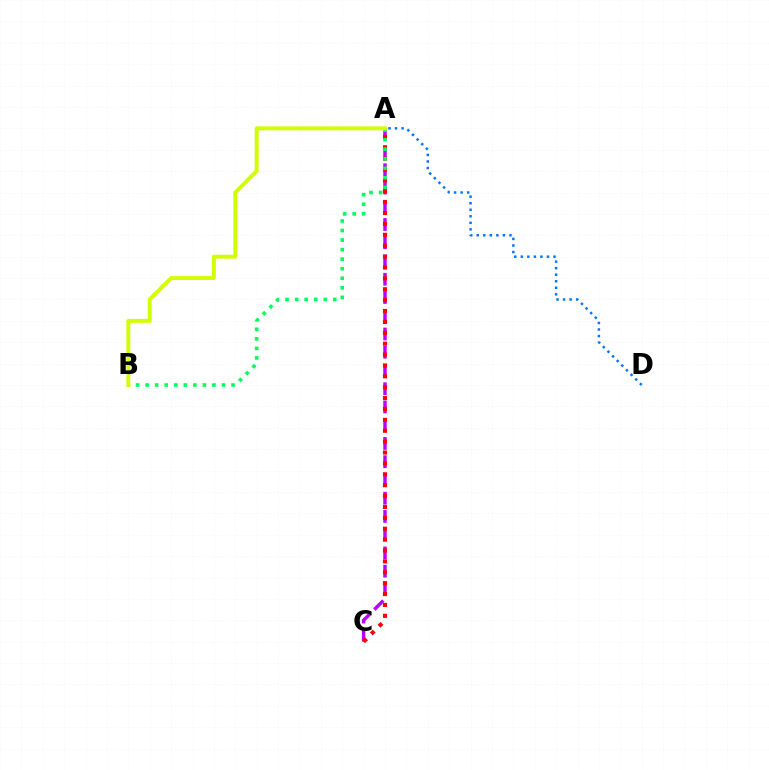{('A', 'C'): [{'color': '#b900ff', 'line_style': 'dashed', 'thickness': 2.48}, {'color': '#ff0000', 'line_style': 'dotted', 'thickness': 2.96}], ('A', 'D'): [{'color': '#0074ff', 'line_style': 'dotted', 'thickness': 1.78}], ('A', 'B'): [{'color': '#00ff5c', 'line_style': 'dotted', 'thickness': 2.59}, {'color': '#d1ff00', 'line_style': 'solid', 'thickness': 2.81}]}